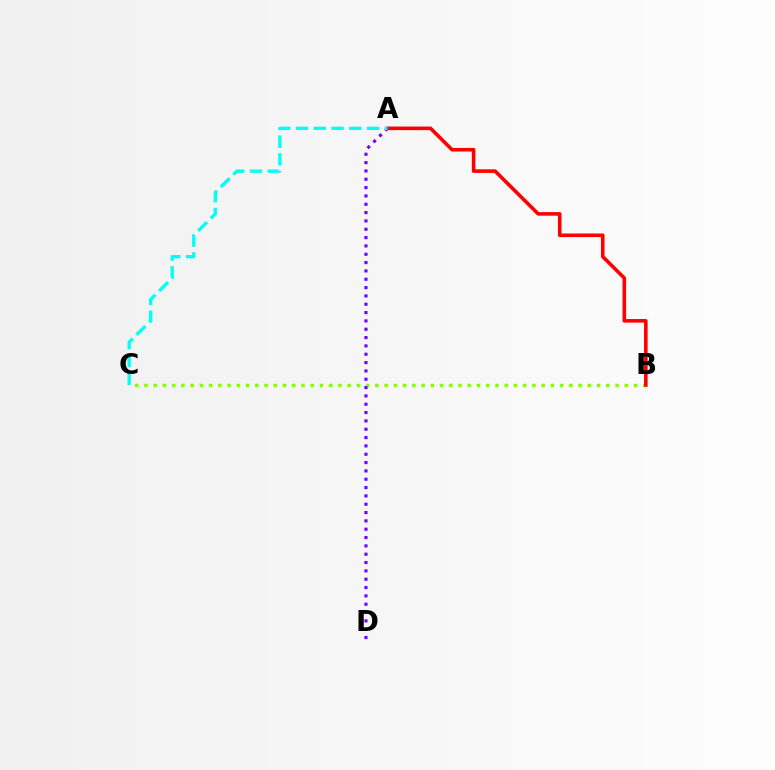{('B', 'C'): [{'color': '#84ff00', 'line_style': 'dotted', 'thickness': 2.51}], ('A', 'B'): [{'color': '#ff0000', 'line_style': 'solid', 'thickness': 2.59}], ('A', 'D'): [{'color': '#7200ff', 'line_style': 'dotted', 'thickness': 2.26}], ('A', 'C'): [{'color': '#00fff6', 'line_style': 'dashed', 'thickness': 2.41}]}